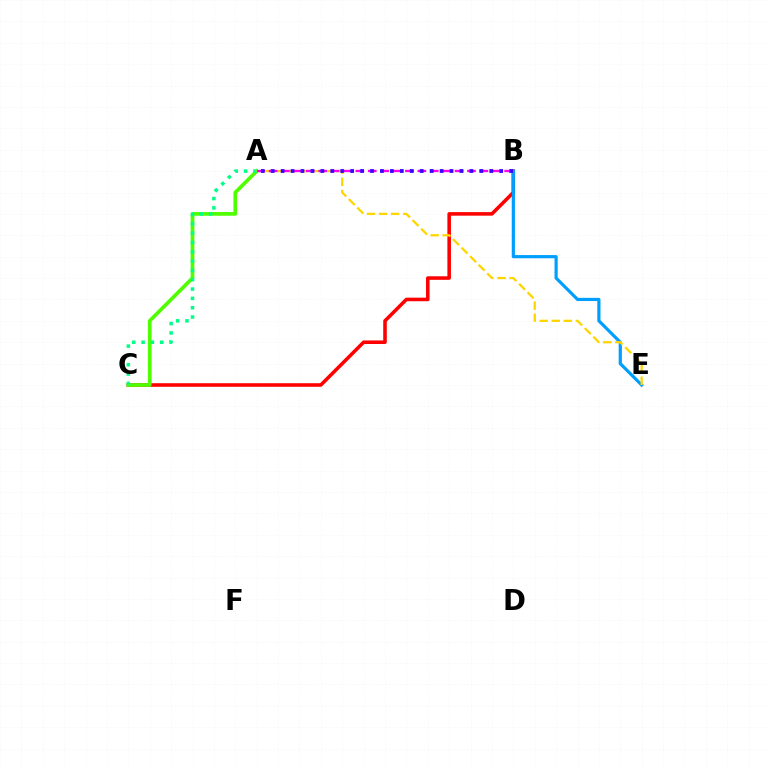{('B', 'C'): [{'color': '#ff0000', 'line_style': 'solid', 'thickness': 2.56}], ('A', 'C'): [{'color': '#4fff00', 'line_style': 'solid', 'thickness': 2.66}, {'color': '#00ff86', 'line_style': 'dotted', 'thickness': 2.53}], ('B', 'E'): [{'color': '#009eff', 'line_style': 'solid', 'thickness': 2.29}], ('A', 'E'): [{'color': '#ffd500', 'line_style': 'dashed', 'thickness': 1.64}], ('A', 'B'): [{'color': '#ff00ed', 'line_style': 'dashed', 'thickness': 1.68}, {'color': '#3700ff', 'line_style': 'dotted', 'thickness': 2.7}]}